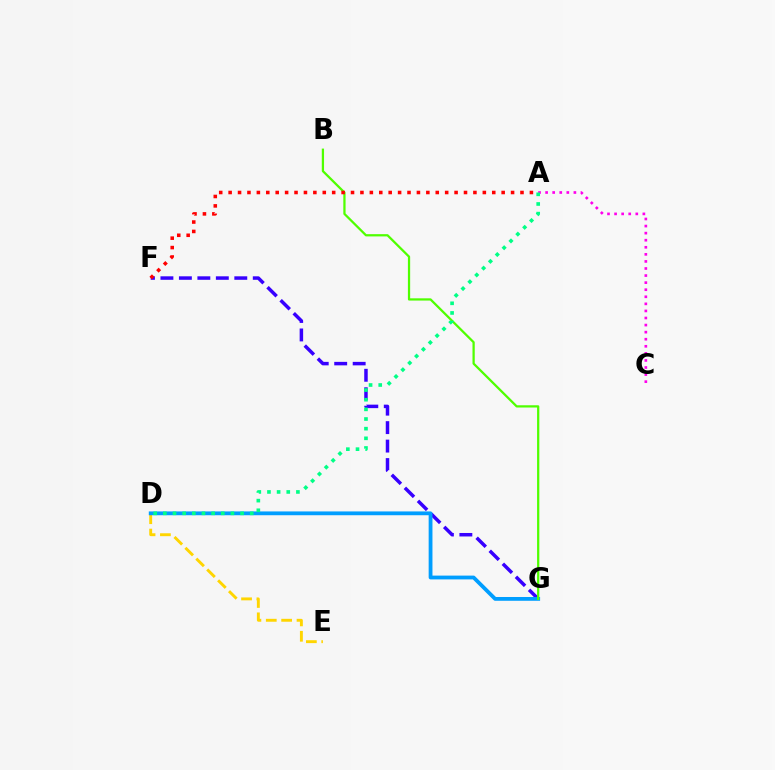{('A', 'C'): [{'color': '#ff00ed', 'line_style': 'dotted', 'thickness': 1.92}], ('D', 'E'): [{'color': '#ffd500', 'line_style': 'dashed', 'thickness': 2.09}], ('F', 'G'): [{'color': '#3700ff', 'line_style': 'dashed', 'thickness': 2.51}], ('D', 'G'): [{'color': '#009eff', 'line_style': 'solid', 'thickness': 2.73}], ('B', 'G'): [{'color': '#4fff00', 'line_style': 'solid', 'thickness': 1.62}], ('A', 'F'): [{'color': '#ff0000', 'line_style': 'dotted', 'thickness': 2.56}], ('A', 'D'): [{'color': '#00ff86', 'line_style': 'dotted', 'thickness': 2.62}]}